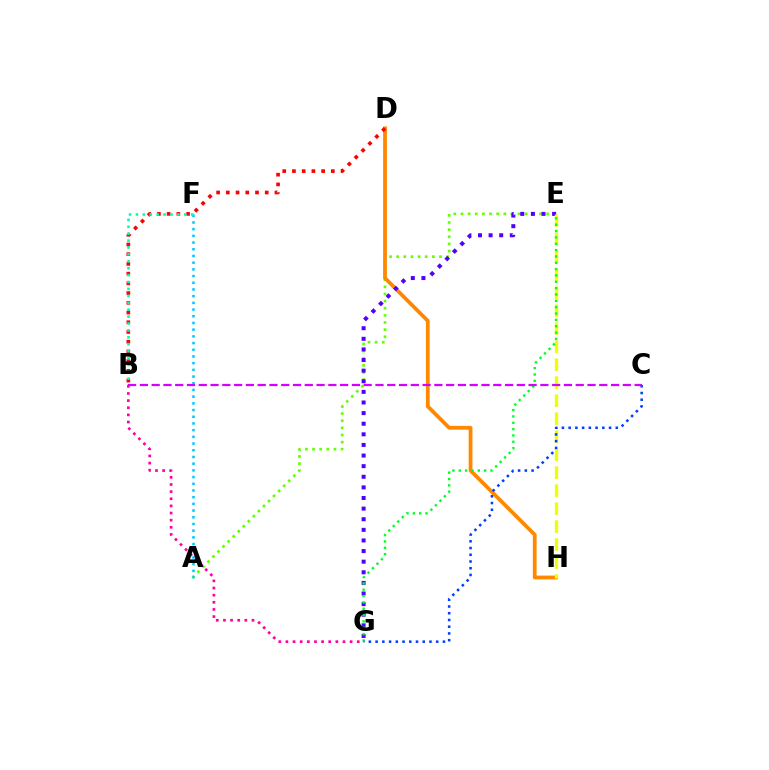{('B', 'G'): [{'color': '#ff00a0', 'line_style': 'dotted', 'thickness': 1.94}], ('A', 'E'): [{'color': '#66ff00', 'line_style': 'dotted', 'thickness': 1.94}], ('D', 'H'): [{'color': '#ff8800', 'line_style': 'solid', 'thickness': 2.72}], ('E', 'G'): [{'color': '#4f00ff', 'line_style': 'dotted', 'thickness': 2.88}, {'color': '#00ff27', 'line_style': 'dotted', 'thickness': 1.72}], ('B', 'D'): [{'color': '#ff0000', 'line_style': 'dotted', 'thickness': 2.64}], ('E', 'H'): [{'color': '#eeff00', 'line_style': 'dashed', 'thickness': 2.44}], ('A', 'F'): [{'color': '#00c7ff', 'line_style': 'dotted', 'thickness': 1.82}], ('B', 'F'): [{'color': '#00ffaf', 'line_style': 'dotted', 'thickness': 1.88}], ('C', 'G'): [{'color': '#003fff', 'line_style': 'dotted', 'thickness': 1.83}], ('B', 'C'): [{'color': '#d600ff', 'line_style': 'dashed', 'thickness': 1.6}]}